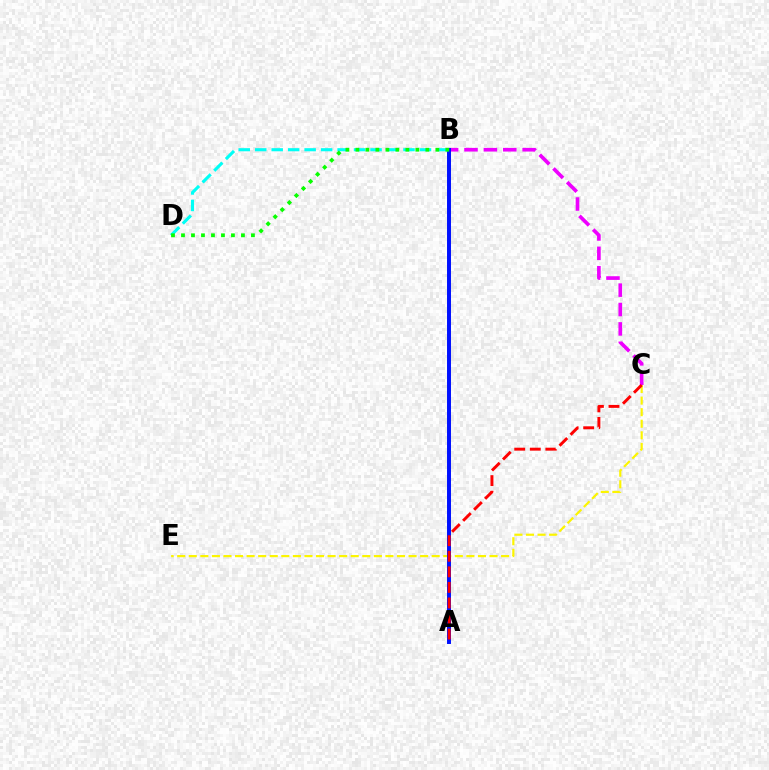{('C', 'E'): [{'color': '#fcf500', 'line_style': 'dashed', 'thickness': 1.57}], ('B', 'C'): [{'color': '#ee00ff', 'line_style': 'dashed', 'thickness': 2.63}], ('A', 'B'): [{'color': '#0010ff', 'line_style': 'solid', 'thickness': 2.85}], ('B', 'D'): [{'color': '#00fff6', 'line_style': 'dashed', 'thickness': 2.24}, {'color': '#08ff00', 'line_style': 'dotted', 'thickness': 2.71}], ('A', 'C'): [{'color': '#ff0000', 'line_style': 'dashed', 'thickness': 2.11}]}